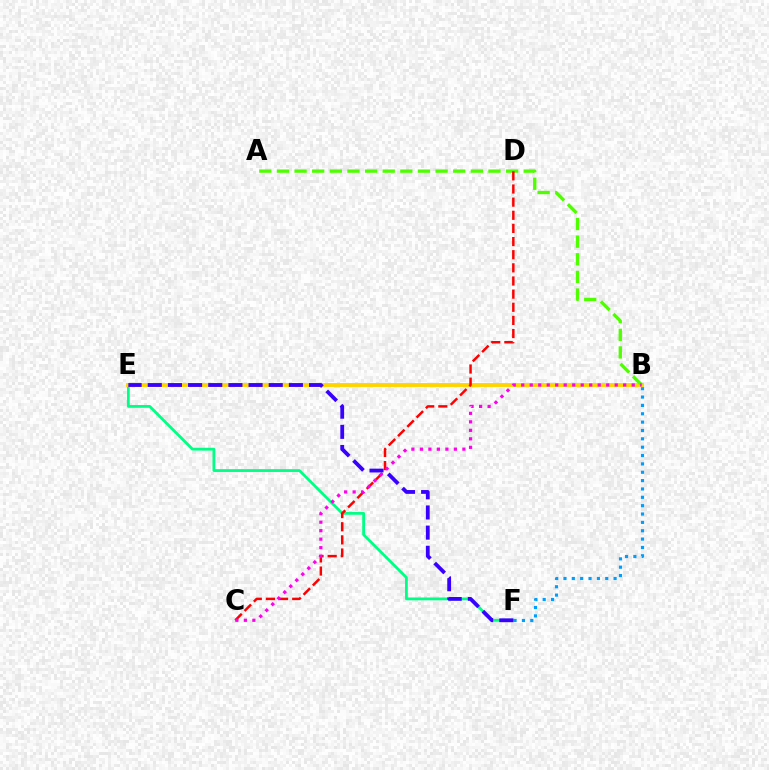{('E', 'F'): [{'color': '#00ff86', 'line_style': 'solid', 'thickness': 2.02}, {'color': '#3700ff', 'line_style': 'dashed', 'thickness': 2.74}], ('B', 'F'): [{'color': '#009eff', 'line_style': 'dotted', 'thickness': 2.27}], ('B', 'E'): [{'color': '#ffd500', 'line_style': 'solid', 'thickness': 2.81}], ('A', 'B'): [{'color': '#4fff00', 'line_style': 'dashed', 'thickness': 2.39}], ('C', 'D'): [{'color': '#ff0000', 'line_style': 'dashed', 'thickness': 1.79}], ('B', 'C'): [{'color': '#ff00ed', 'line_style': 'dotted', 'thickness': 2.31}]}